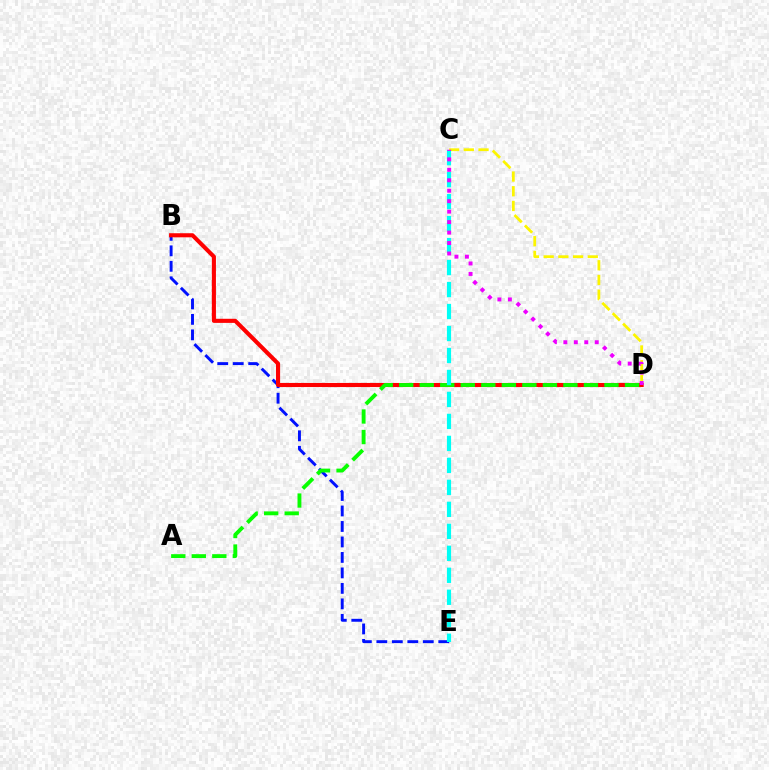{('C', 'D'): [{'color': '#fcf500', 'line_style': 'dashed', 'thickness': 2.0}, {'color': '#ee00ff', 'line_style': 'dotted', 'thickness': 2.84}], ('B', 'E'): [{'color': '#0010ff', 'line_style': 'dashed', 'thickness': 2.1}], ('B', 'D'): [{'color': '#ff0000', 'line_style': 'solid', 'thickness': 2.95}], ('A', 'D'): [{'color': '#08ff00', 'line_style': 'dashed', 'thickness': 2.79}], ('C', 'E'): [{'color': '#00fff6', 'line_style': 'dashed', 'thickness': 2.99}]}